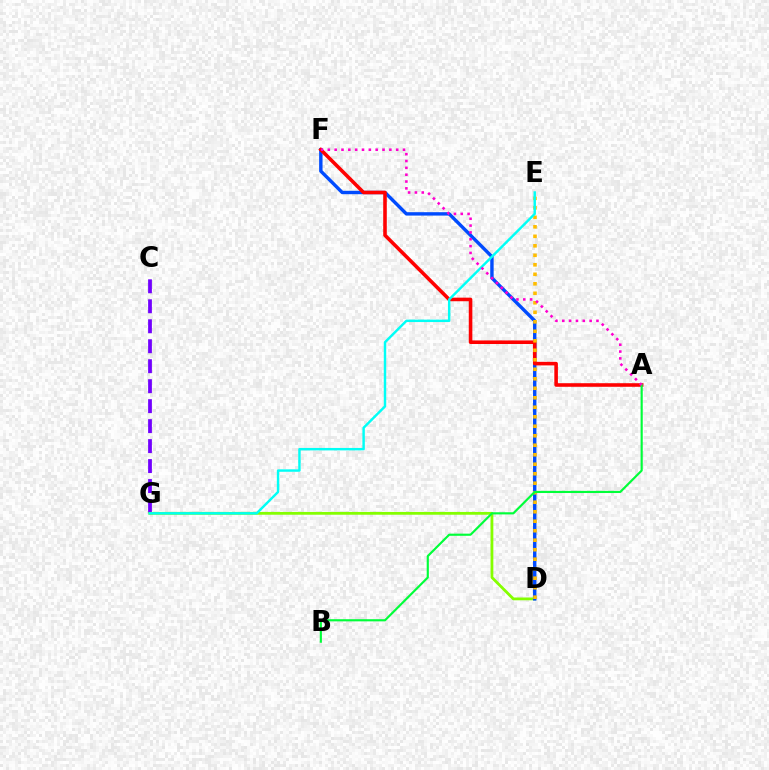{('C', 'G'): [{'color': '#7200ff', 'line_style': 'dashed', 'thickness': 2.71}], ('D', 'G'): [{'color': '#84ff00', 'line_style': 'solid', 'thickness': 2.01}], ('D', 'F'): [{'color': '#004bff', 'line_style': 'solid', 'thickness': 2.45}], ('A', 'F'): [{'color': '#ff0000', 'line_style': 'solid', 'thickness': 2.58}, {'color': '#ff00cf', 'line_style': 'dotted', 'thickness': 1.86}], ('D', 'E'): [{'color': '#ffbd00', 'line_style': 'dotted', 'thickness': 2.58}], ('E', 'G'): [{'color': '#00fff6', 'line_style': 'solid', 'thickness': 1.75}], ('A', 'B'): [{'color': '#00ff39', 'line_style': 'solid', 'thickness': 1.55}]}